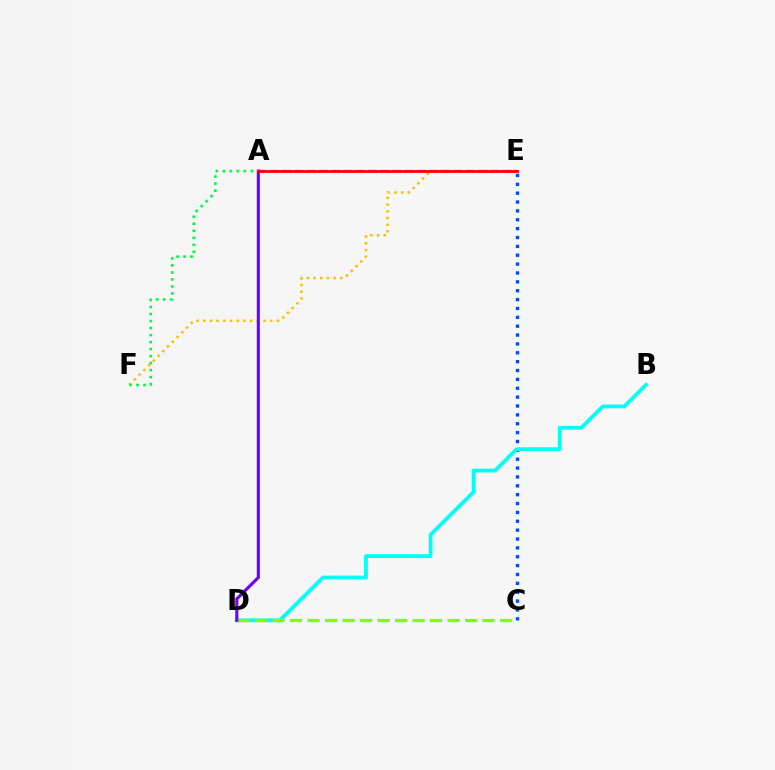{('C', 'E'): [{'color': '#004bff', 'line_style': 'dotted', 'thickness': 2.41}], ('A', 'E'): [{'color': '#ff00cf', 'line_style': 'dashed', 'thickness': 1.66}, {'color': '#ff0000', 'line_style': 'solid', 'thickness': 2.0}], ('B', 'D'): [{'color': '#00fff6', 'line_style': 'solid', 'thickness': 2.72}], ('C', 'D'): [{'color': '#84ff00', 'line_style': 'dashed', 'thickness': 2.38}], ('E', 'F'): [{'color': '#ffbd00', 'line_style': 'dotted', 'thickness': 1.82}], ('A', 'D'): [{'color': '#7200ff', 'line_style': 'solid', 'thickness': 2.24}], ('A', 'F'): [{'color': '#00ff39', 'line_style': 'dotted', 'thickness': 1.91}]}